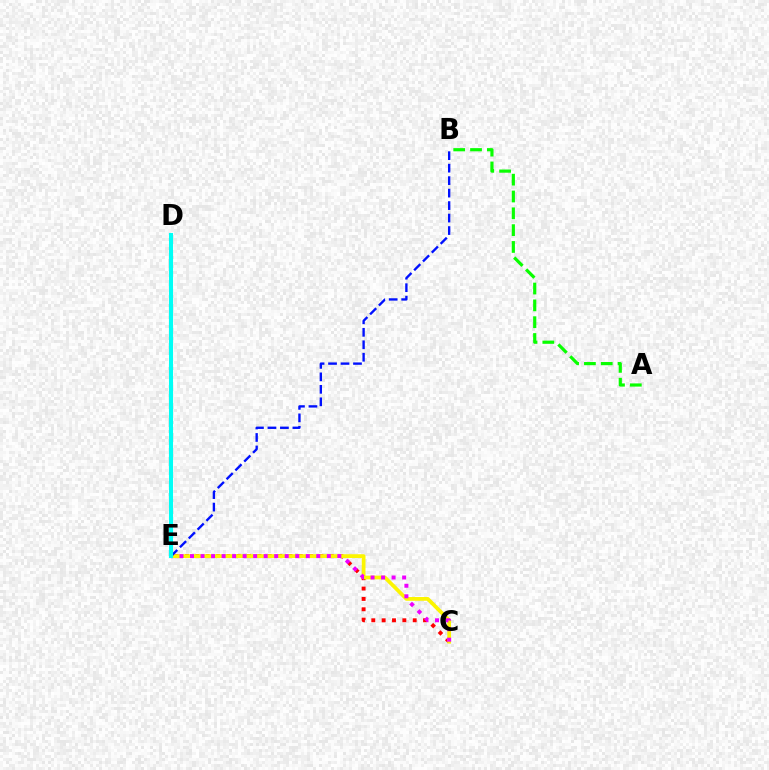{('C', 'E'): [{'color': '#ff0000', 'line_style': 'dotted', 'thickness': 2.81}, {'color': '#fcf500', 'line_style': 'solid', 'thickness': 2.7}, {'color': '#ee00ff', 'line_style': 'dotted', 'thickness': 2.86}], ('B', 'E'): [{'color': '#0010ff', 'line_style': 'dashed', 'thickness': 1.7}], ('D', 'E'): [{'color': '#00fff6', 'line_style': 'solid', 'thickness': 2.93}], ('A', 'B'): [{'color': '#08ff00', 'line_style': 'dashed', 'thickness': 2.28}]}